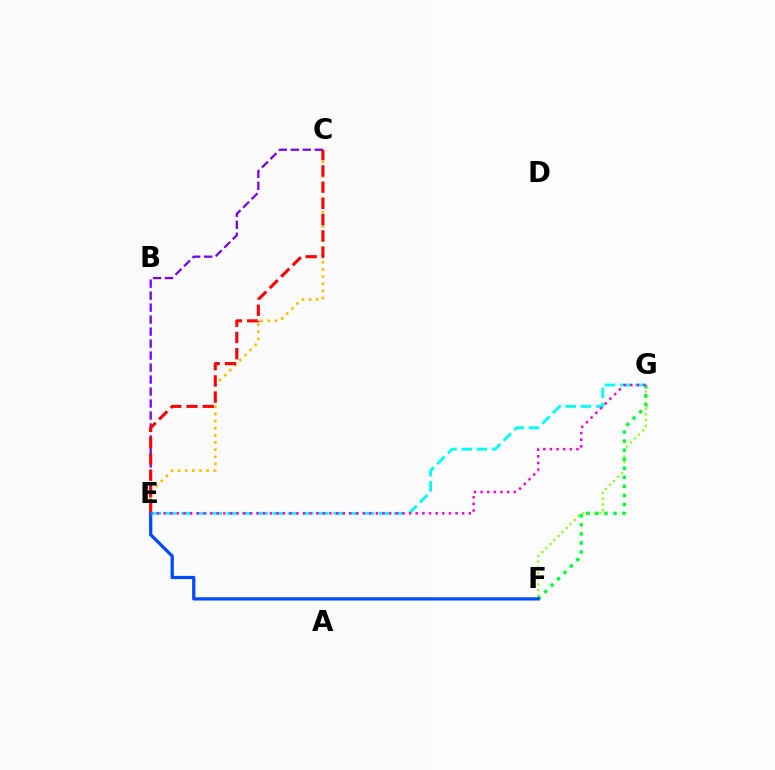{('C', 'E'): [{'color': '#7200ff', 'line_style': 'dashed', 'thickness': 1.63}, {'color': '#ffbd00', 'line_style': 'dotted', 'thickness': 1.94}, {'color': '#ff0000', 'line_style': 'dashed', 'thickness': 2.21}], ('F', 'G'): [{'color': '#84ff00', 'line_style': 'dotted', 'thickness': 1.54}, {'color': '#00ff39', 'line_style': 'dotted', 'thickness': 2.46}], ('E', 'F'): [{'color': '#004bff', 'line_style': 'solid', 'thickness': 2.33}], ('E', 'G'): [{'color': '#00fff6', 'line_style': 'dashed', 'thickness': 2.07}, {'color': '#ff00cf', 'line_style': 'dotted', 'thickness': 1.8}]}